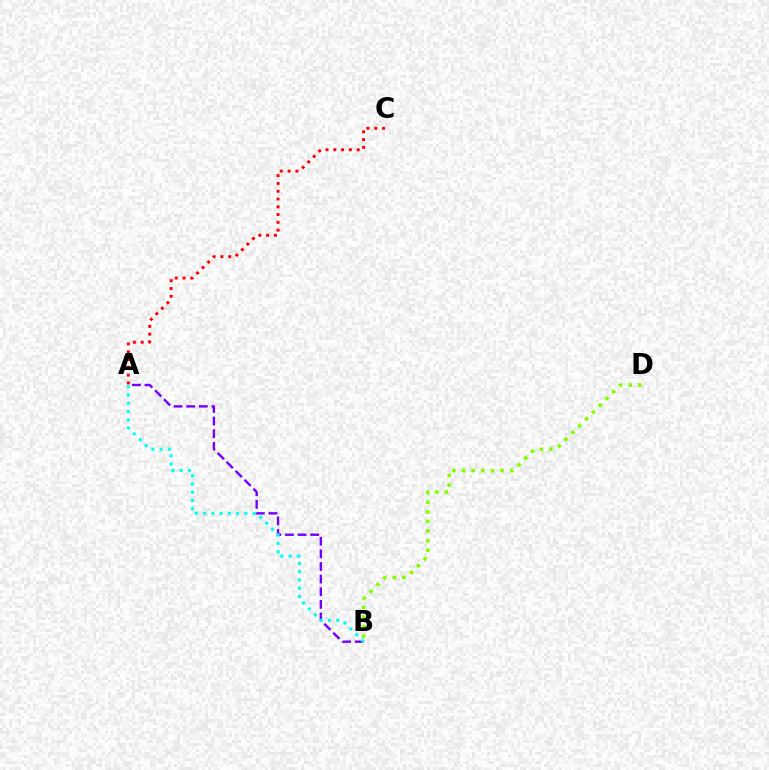{('A', 'B'): [{'color': '#7200ff', 'line_style': 'dashed', 'thickness': 1.72}, {'color': '#00fff6', 'line_style': 'dotted', 'thickness': 2.25}], ('A', 'C'): [{'color': '#ff0000', 'line_style': 'dotted', 'thickness': 2.12}], ('B', 'D'): [{'color': '#84ff00', 'line_style': 'dotted', 'thickness': 2.62}]}